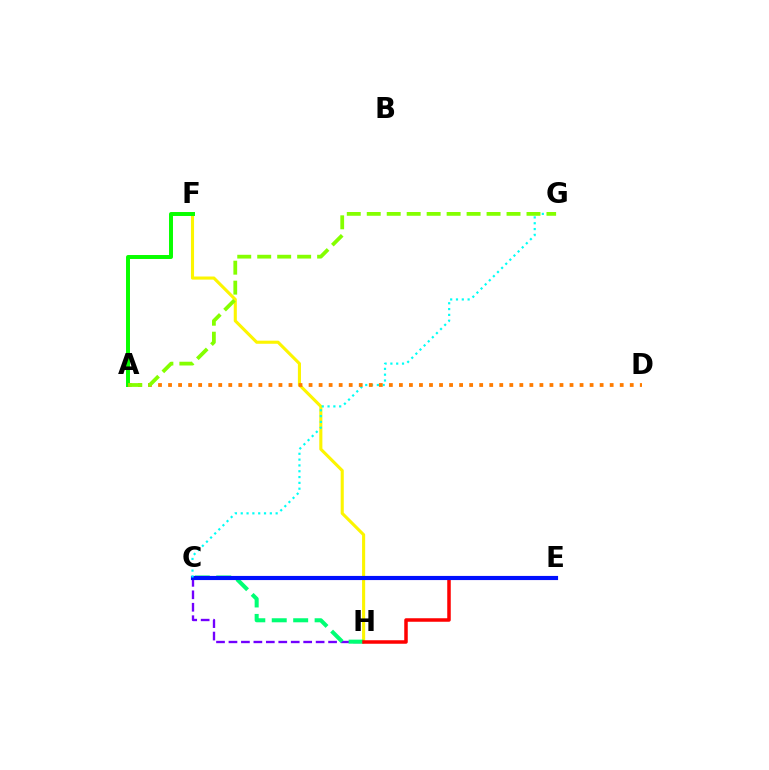{('F', 'H'): [{'color': '#fcf500', 'line_style': 'solid', 'thickness': 2.23}], ('C', 'H'): [{'color': '#7200ff', 'line_style': 'dashed', 'thickness': 1.69}, {'color': '#00ff74', 'line_style': 'dashed', 'thickness': 2.91}], ('E', 'H'): [{'color': '#ff0000', 'line_style': 'solid', 'thickness': 2.53}], ('A', 'F'): [{'color': '#08ff00', 'line_style': 'solid', 'thickness': 2.85}], ('C', 'E'): [{'color': '#ff0094', 'line_style': 'dotted', 'thickness': 2.06}, {'color': '#ee00ff', 'line_style': 'solid', 'thickness': 2.91}, {'color': '#008cff', 'line_style': 'dashed', 'thickness': 1.59}, {'color': '#0010ff', 'line_style': 'solid', 'thickness': 2.97}], ('C', 'G'): [{'color': '#00fff6', 'line_style': 'dotted', 'thickness': 1.58}], ('A', 'D'): [{'color': '#ff7c00', 'line_style': 'dotted', 'thickness': 2.73}], ('A', 'G'): [{'color': '#84ff00', 'line_style': 'dashed', 'thickness': 2.71}]}